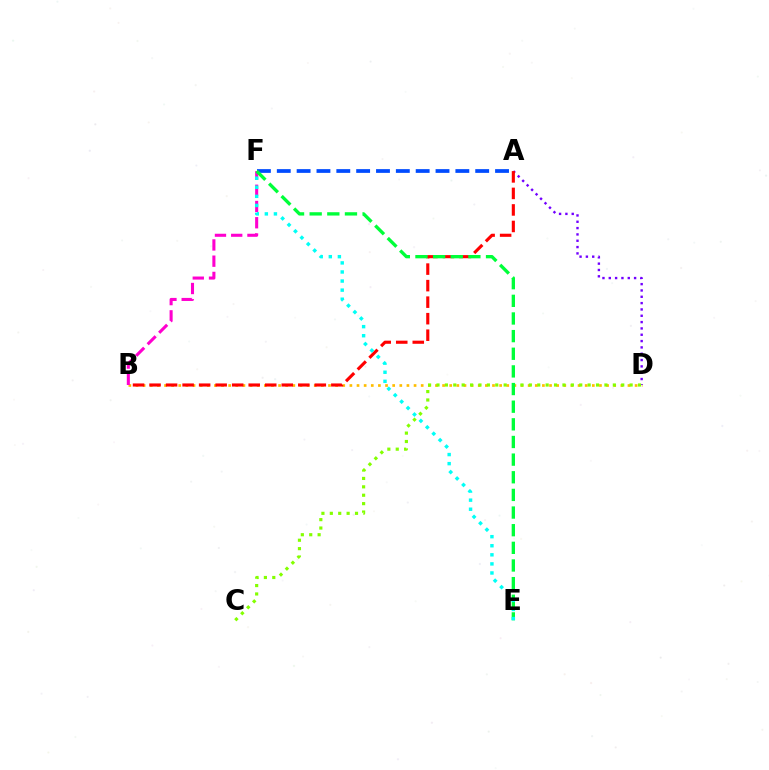{('A', 'F'): [{'color': '#004bff', 'line_style': 'dashed', 'thickness': 2.7}], ('B', 'D'): [{'color': '#ffbd00', 'line_style': 'dotted', 'thickness': 1.94}], ('A', 'D'): [{'color': '#7200ff', 'line_style': 'dotted', 'thickness': 1.72}], ('A', 'B'): [{'color': '#ff0000', 'line_style': 'dashed', 'thickness': 2.24}], ('B', 'F'): [{'color': '#ff00cf', 'line_style': 'dashed', 'thickness': 2.21}], ('C', 'D'): [{'color': '#84ff00', 'line_style': 'dotted', 'thickness': 2.28}], ('E', 'F'): [{'color': '#00ff39', 'line_style': 'dashed', 'thickness': 2.4}, {'color': '#00fff6', 'line_style': 'dotted', 'thickness': 2.47}]}